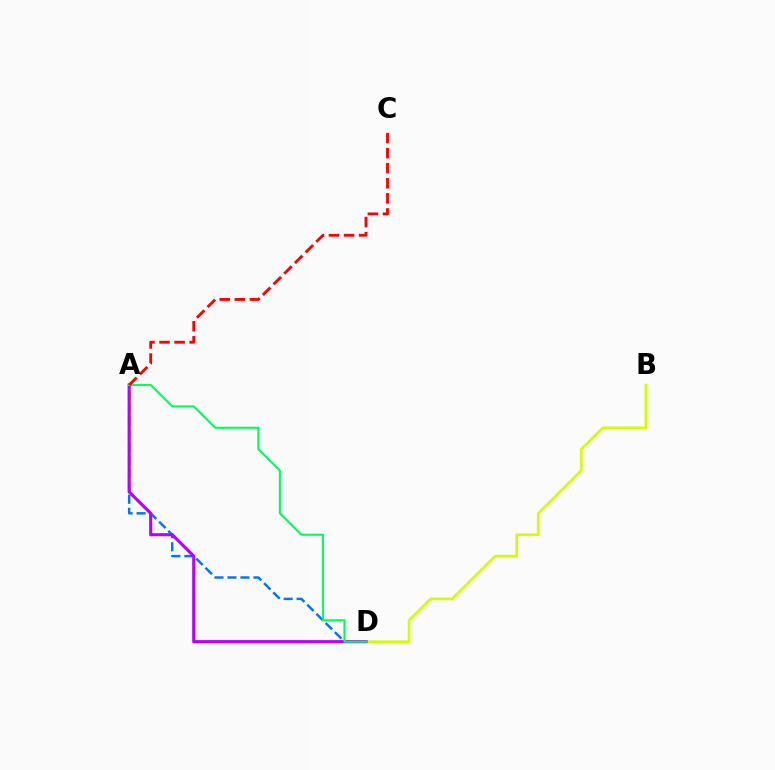{('A', 'D'): [{'color': '#0074ff', 'line_style': 'dashed', 'thickness': 1.76}, {'color': '#b900ff', 'line_style': 'solid', 'thickness': 2.25}, {'color': '#00ff5c', 'line_style': 'solid', 'thickness': 1.51}], ('B', 'D'): [{'color': '#d1ff00', 'line_style': 'solid', 'thickness': 1.92}], ('A', 'C'): [{'color': '#ff0000', 'line_style': 'dashed', 'thickness': 2.05}]}